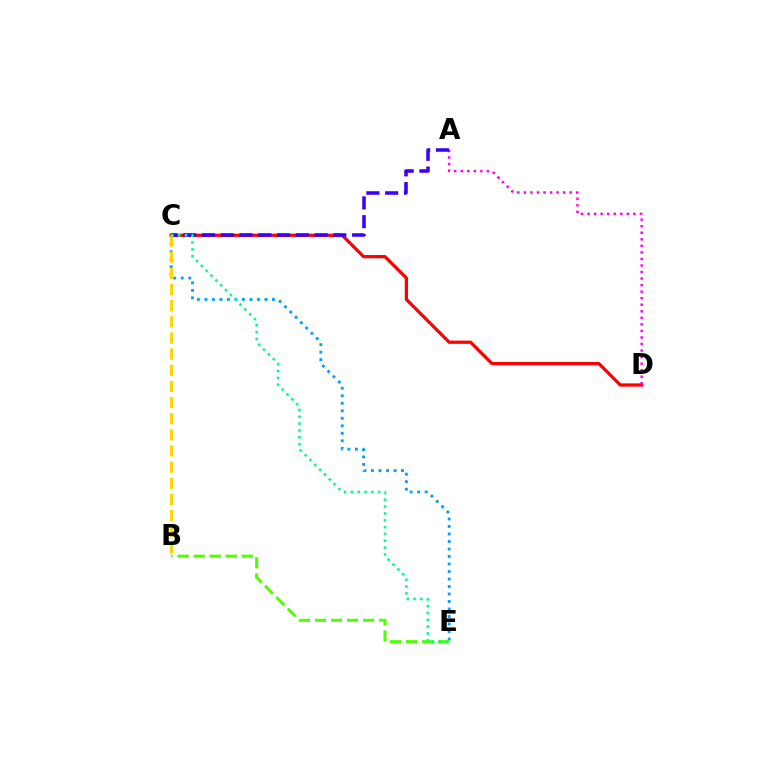{('C', 'D'): [{'color': '#ff0000', 'line_style': 'solid', 'thickness': 2.34}], ('C', 'E'): [{'color': '#009eff', 'line_style': 'dotted', 'thickness': 2.04}, {'color': '#00ff86', 'line_style': 'dotted', 'thickness': 1.86}], ('B', 'E'): [{'color': '#4fff00', 'line_style': 'dashed', 'thickness': 2.18}], ('A', 'D'): [{'color': '#ff00ed', 'line_style': 'dotted', 'thickness': 1.78}], ('A', 'C'): [{'color': '#3700ff', 'line_style': 'dashed', 'thickness': 2.55}], ('B', 'C'): [{'color': '#ffd500', 'line_style': 'dashed', 'thickness': 2.19}]}